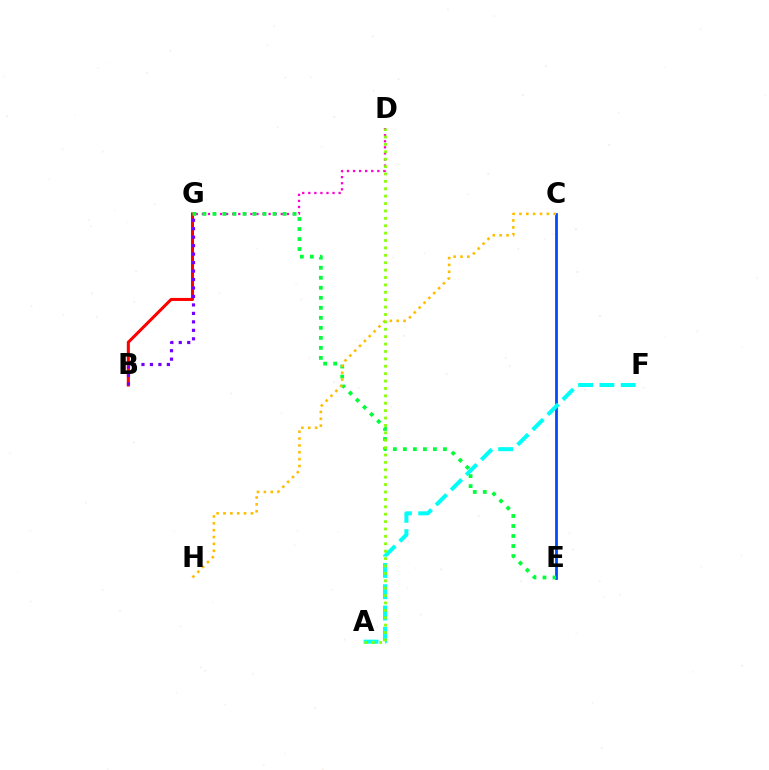{('D', 'G'): [{'color': '#ff00cf', 'line_style': 'dotted', 'thickness': 1.65}], ('B', 'G'): [{'color': '#ff0000', 'line_style': 'solid', 'thickness': 2.19}, {'color': '#7200ff', 'line_style': 'dotted', 'thickness': 2.3}], ('C', 'E'): [{'color': '#004bff', 'line_style': 'solid', 'thickness': 2.0}], ('A', 'F'): [{'color': '#00fff6', 'line_style': 'dashed', 'thickness': 2.89}], ('E', 'G'): [{'color': '#00ff39', 'line_style': 'dotted', 'thickness': 2.72}], ('C', 'H'): [{'color': '#ffbd00', 'line_style': 'dotted', 'thickness': 1.86}], ('A', 'D'): [{'color': '#84ff00', 'line_style': 'dotted', 'thickness': 2.01}]}